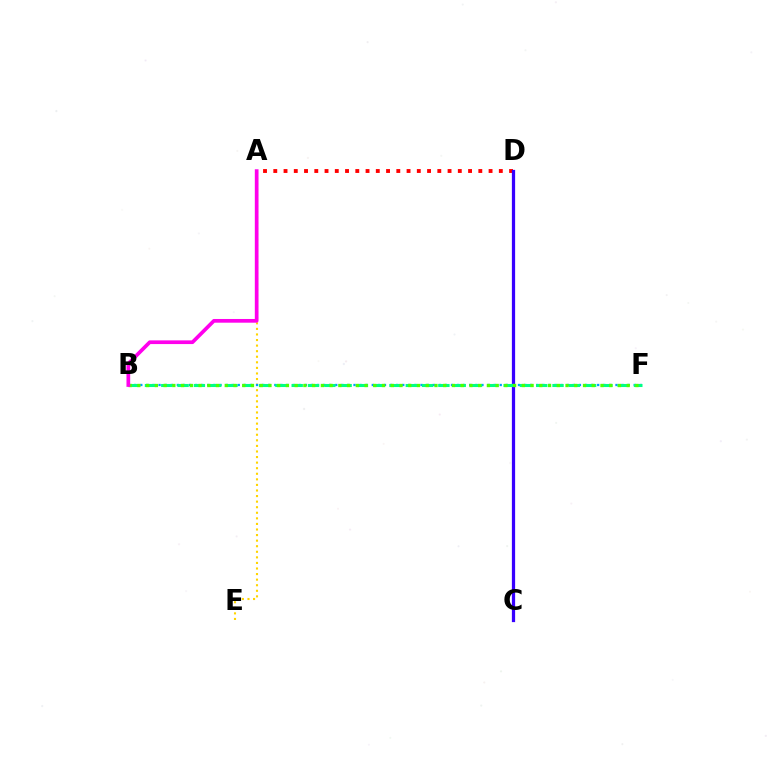{('A', 'D'): [{'color': '#ff0000', 'line_style': 'dotted', 'thickness': 2.79}], ('A', 'E'): [{'color': '#ffd500', 'line_style': 'dotted', 'thickness': 1.51}], ('C', 'D'): [{'color': '#3700ff', 'line_style': 'solid', 'thickness': 2.33}], ('B', 'F'): [{'color': '#009eff', 'line_style': 'dotted', 'thickness': 1.66}, {'color': '#00ff86', 'line_style': 'dashed', 'thickness': 2.21}, {'color': '#4fff00', 'line_style': 'dotted', 'thickness': 2.37}], ('A', 'B'): [{'color': '#ff00ed', 'line_style': 'solid', 'thickness': 2.67}]}